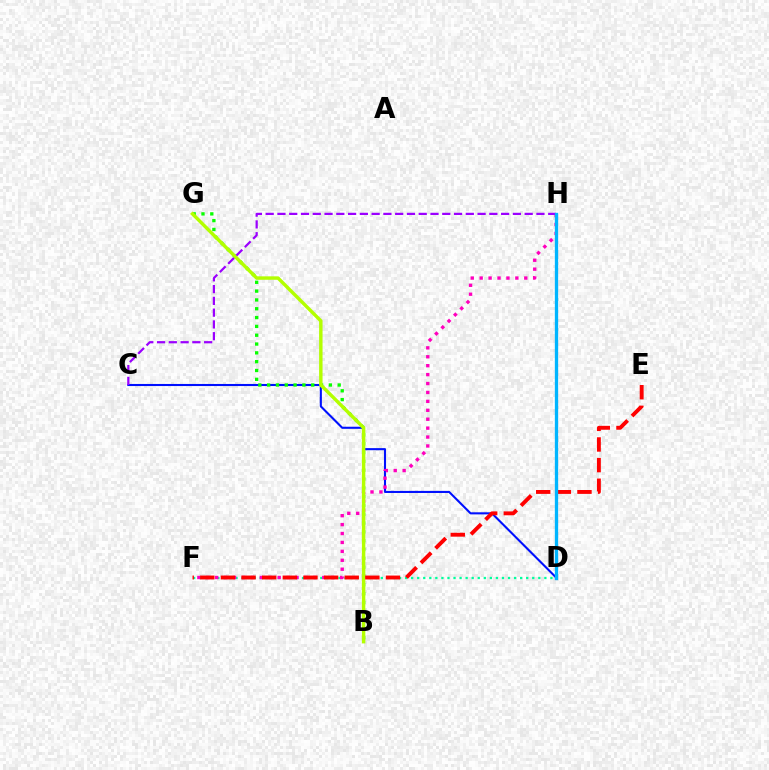{('D', 'F'): [{'color': '#00ff9d', 'line_style': 'dotted', 'thickness': 1.65}], ('C', 'D'): [{'color': '#0010ff', 'line_style': 'solid', 'thickness': 1.5}], ('F', 'H'): [{'color': '#ff00bd', 'line_style': 'dotted', 'thickness': 2.42}], ('B', 'G'): [{'color': '#08ff00', 'line_style': 'dotted', 'thickness': 2.4}, {'color': '#b3ff00', 'line_style': 'solid', 'thickness': 2.47}], ('D', 'H'): [{'color': '#ffa500', 'line_style': 'dashed', 'thickness': 1.9}, {'color': '#00b5ff', 'line_style': 'solid', 'thickness': 2.38}], ('E', 'F'): [{'color': '#ff0000', 'line_style': 'dashed', 'thickness': 2.8}], ('C', 'H'): [{'color': '#9b00ff', 'line_style': 'dashed', 'thickness': 1.6}]}